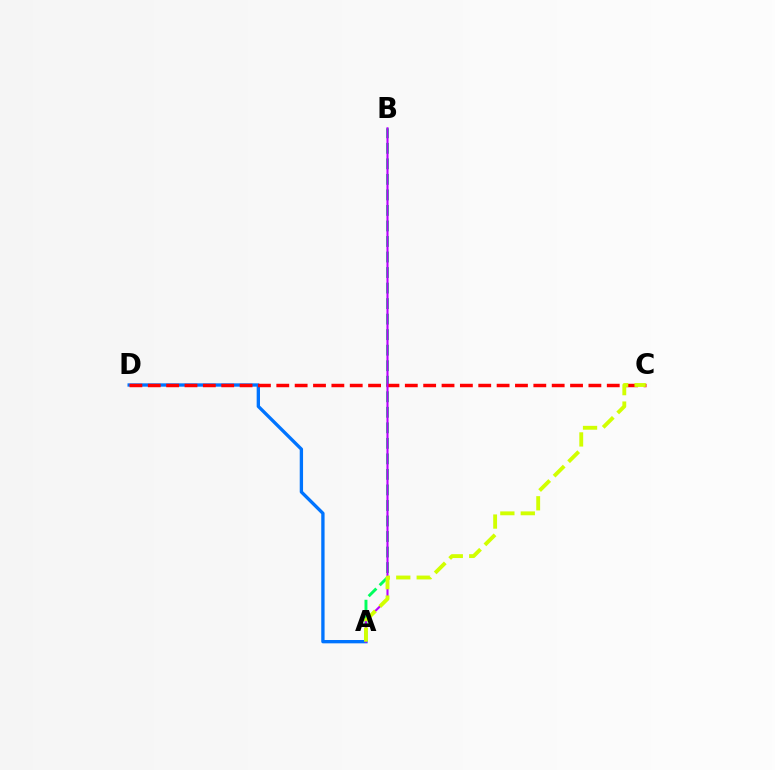{('A', 'D'): [{'color': '#0074ff', 'line_style': 'solid', 'thickness': 2.4}], ('A', 'B'): [{'color': '#00ff5c', 'line_style': 'dashed', 'thickness': 2.11}, {'color': '#b900ff', 'line_style': 'solid', 'thickness': 1.52}], ('C', 'D'): [{'color': '#ff0000', 'line_style': 'dashed', 'thickness': 2.49}], ('A', 'C'): [{'color': '#d1ff00', 'line_style': 'dashed', 'thickness': 2.78}]}